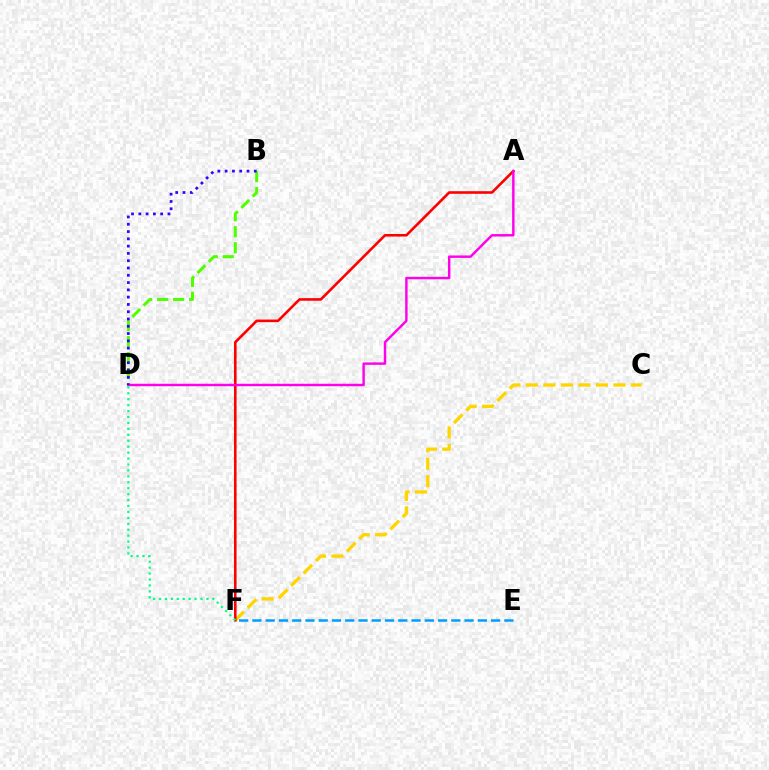{('C', 'F'): [{'color': '#ffd500', 'line_style': 'dashed', 'thickness': 2.38}], ('A', 'F'): [{'color': '#ff0000', 'line_style': 'solid', 'thickness': 1.88}], ('A', 'D'): [{'color': '#ff00ed', 'line_style': 'solid', 'thickness': 1.75}], ('B', 'D'): [{'color': '#4fff00', 'line_style': 'dashed', 'thickness': 2.17}, {'color': '#3700ff', 'line_style': 'dotted', 'thickness': 1.98}], ('E', 'F'): [{'color': '#009eff', 'line_style': 'dashed', 'thickness': 1.8}], ('D', 'F'): [{'color': '#00ff86', 'line_style': 'dotted', 'thickness': 1.61}]}